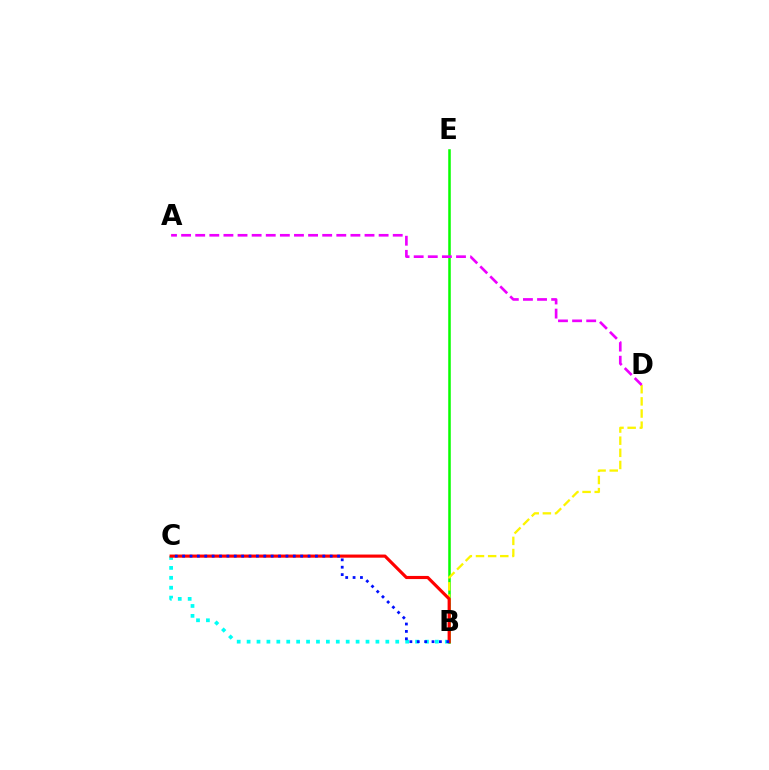{('B', 'E'): [{'color': '#08ff00', 'line_style': 'solid', 'thickness': 1.82}], ('B', 'C'): [{'color': '#00fff6', 'line_style': 'dotted', 'thickness': 2.69}, {'color': '#ff0000', 'line_style': 'solid', 'thickness': 2.26}, {'color': '#0010ff', 'line_style': 'dotted', 'thickness': 2.0}], ('B', 'D'): [{'color': '#fcf500', 'line_style': 'dashed', 'thickness': 1.65}], ('A', 'D'): [{'color': '#ee00ff', 'line_style': 'dashed', 'thickness': 1.92}]}